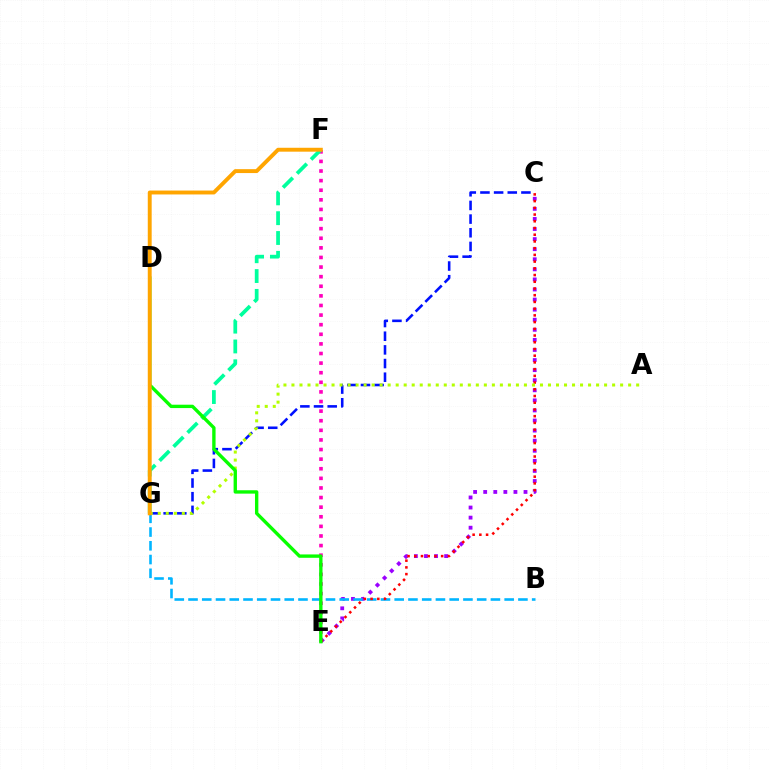{('E', 'F'): [{'color': '#ff00bd', 'line_style': 'dotted', 'thickness': 2.61}], ('C', 'E'): [{'color': '#9b00ff', 'line_style': 'dotted', 'thickness': 2.74}, {'color': '#ff0000', 'line_style': 'dotted', 'thickness': 1.83}], ('C', 'G'): [{'color': '#0010ff', 'line_style': 'dashed', 'thickness': 1.86}], ('B', 'G'): [{'color': '#00b5ff', 'line_style': 'dashed', 'thickness': 1.87}], ('F', 'G'): [{'color': '#00ff9d', 'line_style': 'dashed', 'thickness': 2.69}, {'color': '#ffa500', 'line_style': 'solid', 'thickness': 2.81}], ('A', 'G'): [{'color': '#b3ff00', 'line_style': 'dotted', 'thickness': 2.18}], ('D', 'E'): [{'color': '#08ff00', 'line_style': 'solid', 'thickness': 2.42}]}